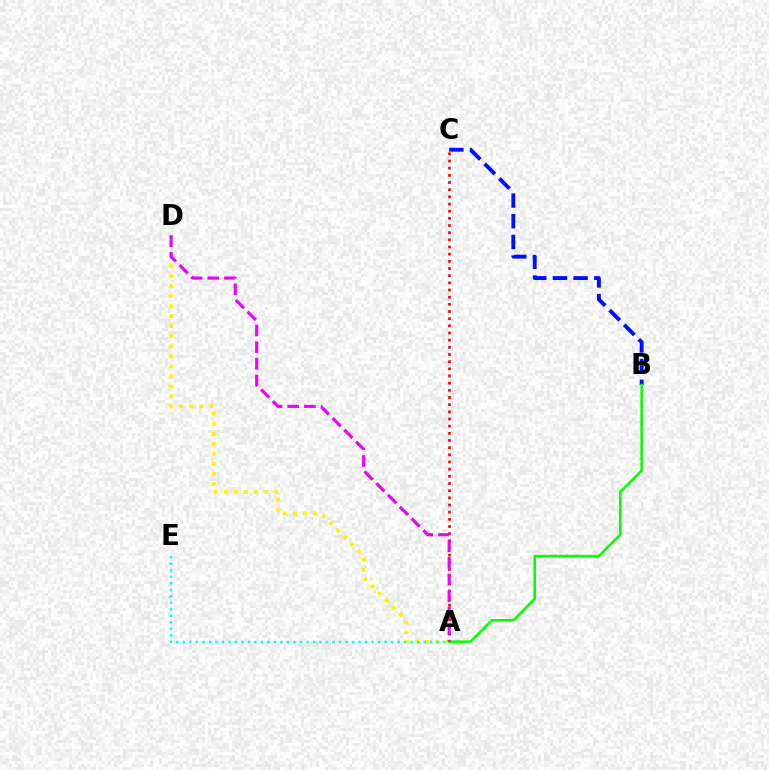{('A', 'D'): [{'color': '#fcf500', 'line_style': 'dotted', 'thickness': 2.72}, {'color': '#ee00ff', 'line_style': 'dashed', 'thickness': 2.26}], ('B', 'C'): [{'color': '#0010ff', 'line_style': 'dashed', 'thickness': 2.81}], ('A', 'C'): [{'color': '#ff0000', 'line_style': 'dotted', 'thickness': 1.95}], ('A', 'B'): [{'color': '#08ff00', 'line_style': 'solid', 'thickness': 1.85}], ('A', 'E'): [{'color': '#00fff6', 'line_style': 'dotted', 'thickness': 1.77}]}